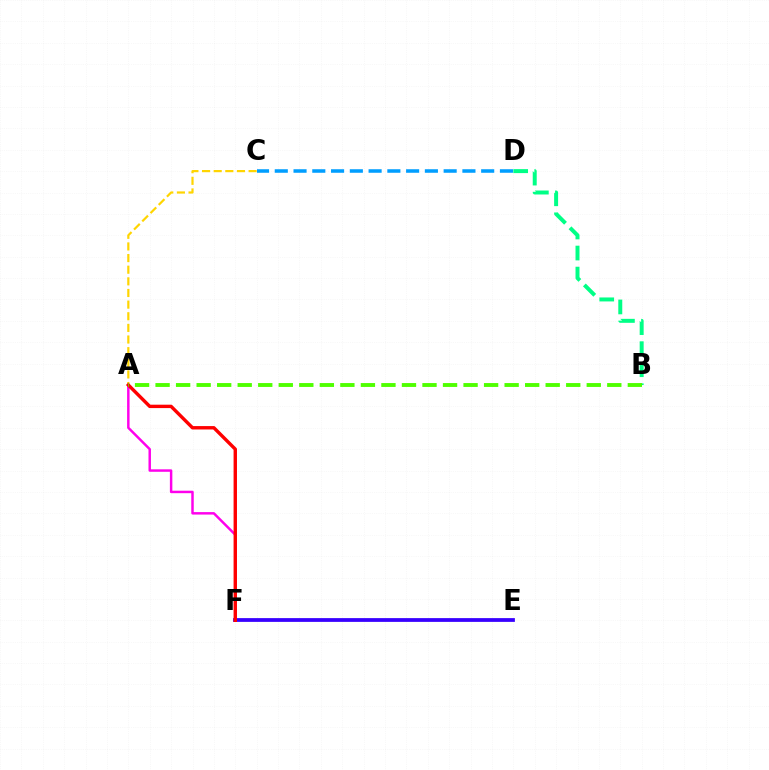{('A', 'C'): [{'color': '#ffd500', 'line_style': 'dashed', 'thickness': 1.58}], ('E', 'F'): [{'color': '#3700ff', 'line_style': 'solid', 'thickness': 2.71}], ('B', 'D'): [{'color': '#00ff86', 'line_style': 'dashed', 'thickness': 2.86}], ('A', 'F'): [{'color': '#ff00ed', 'line_style': 'solid', 'thickness': 1.78}, {'color': '#ff0000', 'line_style': 'solid', 'thickness': 2.45}], ('C', 'D'): [{'color': '#009eff', 'line_style': 'dashed', 'thickness': 2.55}], ('A', 'B'): [{'color': '#4fff00', 'line_style': 'dashed', 'thickness': 2.79}]}